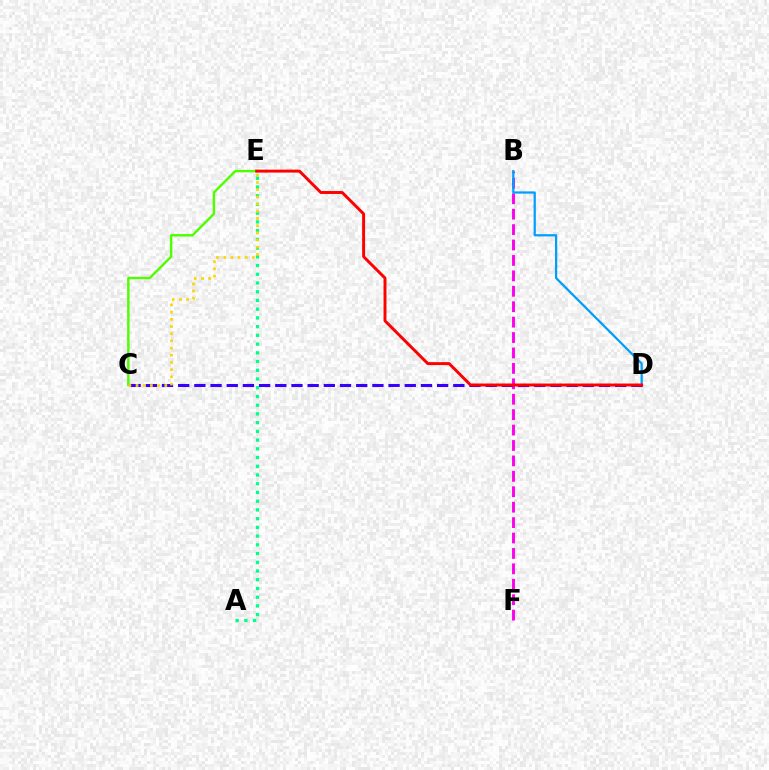{('B', 'F'): [{'color': '#ff00ed', 'line_style': 'dashed', 'thickness': 2.09}], ('C', 'E'): [{'color': '#4fff00', 'line_style': 'solid', 'thickness': 1.75}, {'color': '#ffd500', 'line_style': 'dotted', 'thickness': 1.95}], ('B', 'D'): [{'color': '#009eff', 'line_style': 'solid', 'thickness': 1.62}], ('A', 'E'): [{'color': '#00ff86', 'line_style': 'dotted', 'thickness': 2.37}], ('C', 'D'): [{'color': '#3700ff', 'line_style': 'dashed', 'thickness': 2.2}], ('D', 'E'): [{'color': '#ff0000', 'line_style': 'solid', 'thickness': 2.12}]}